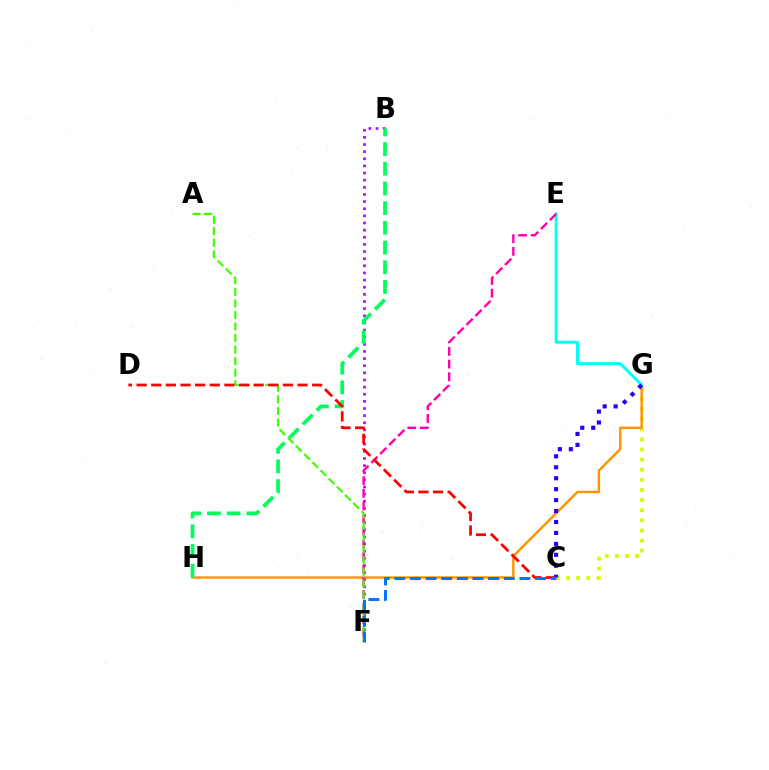{('B', 'F'): [{'color': '#b900ff', 'line_style': 'dotted', 'thickness': 1.94}], ('C', 'G'): [{'color': '#d1ff00', 'line_style': 'dotted', 'thickness': 2.75}, {'color': '#2500ff', 'line_style': 'dotted', 'thickness': 2.97}], ('G', 'H'): [{'color': '#ff9400', 'line_style': 'solid', 'thickness': 1.75}], ('B', 'H'): [{'color': '#00ff5c', 'line_style': 'dashed', 'thickness': 2.68}], ('E', 'G'): [{'color': '#00fff6', 'line_style': 'solid', 'thickness': 2.1}], ('E', 'F'): [{'color': '#ff00ac', 'line_style': 'dashed', 'thickness': 1.72}], ('A', 'F'): [{'color': '#3dff00', 'line_style': 'dashed', 'thickness': 1.57}], ('C', 'D'): [{'color': '#ff0000', 'line_style': 'dashed', 'thickness': 1.99}], ('C', 'F'): [{'color': '#0074ff', 'line_style': 'dashed', 'thickness': 2.12}]}